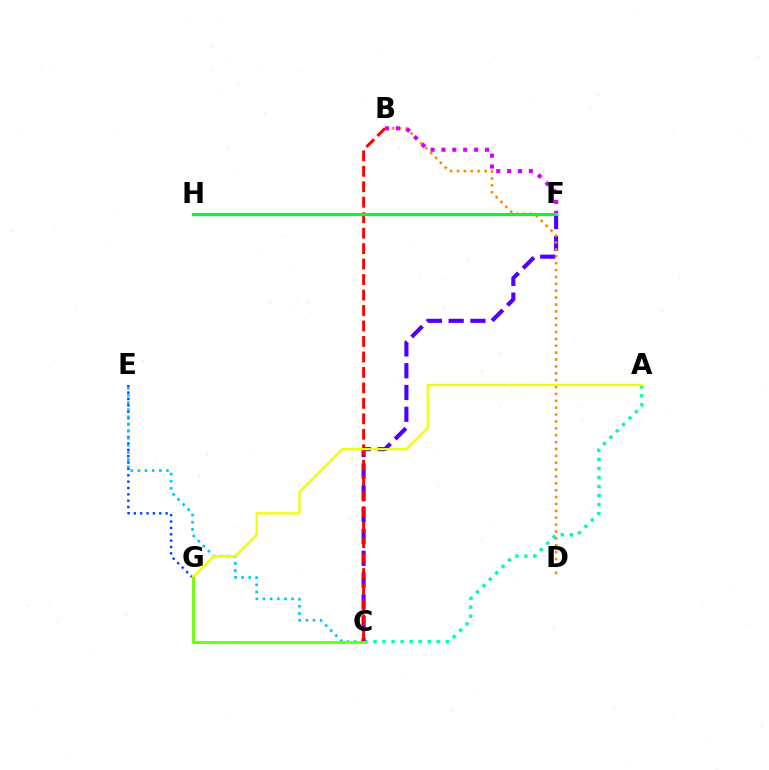{('A', 'C'): [{'color': '#00ffaf', 'line_style': 'dotted', 'thickness': 2.46}], ('E', 'G'): [{'color': '#003fff', 'line_style': 'dotted', 'thickness': 1.73}], ('C', 'E'): [{'color': '#00c7ff', 'line_style': 'dotted', 'thickness': 1.94}], ('C', 'F'): [{'color': '#4f00ff', 'line_style': 'dashed', 'thickness': 2.96}], ('B', 'D'): [{'color': '#ff8800', 'line_style': 'dotted', 'thickness': 1.87}], ('B', 'C'): [{'color': '#ff0000', 'line_style': 'dashed', 'thickness': 2.1}], ('A', 'G'): [{'color': '#eeff00', 'line_style': 'solid', 'thickness': 1.63}], ('F', 'H'): [{'color': '#ff00a0', 'line_style': 'solid', 'thickness': 2.14}, {'color': '#00ff27', 'line_style': 'solid', 'thickness': 2.24}], ('C', 'G'): [{'color': '#66ff00', 'line_style': 'solid', 'thickness': 2.0}], ('B', 'F'): [{'color': '#d600ff', 'line_style': 'dotted', 'thickness': 2.96}]}